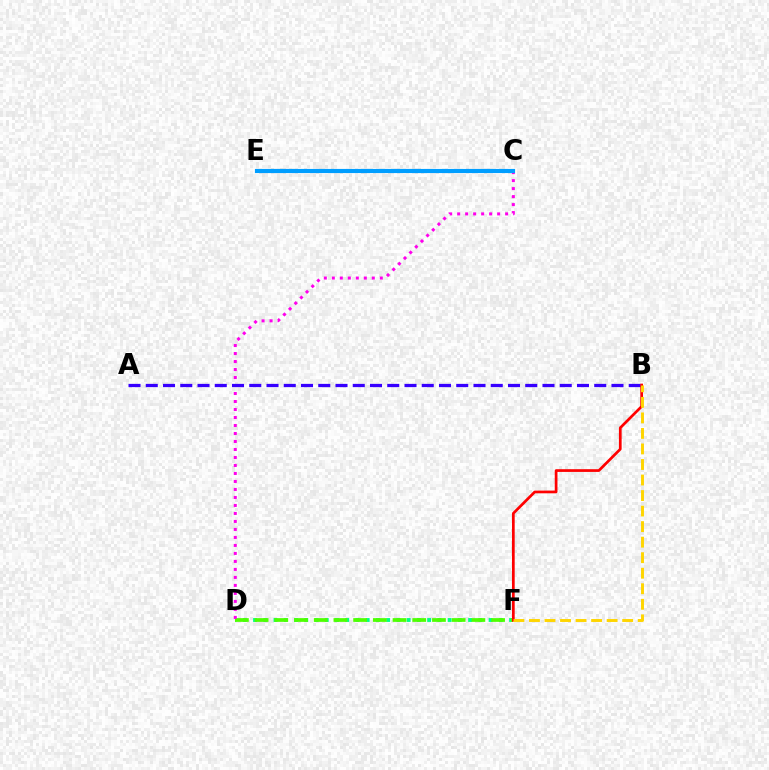{('D', 'F'): [{'color': '#00ff86', 'line_style': 'dotted', 'thickness': 2.78}, {'color': '#4fff00', 'line_style': 'dashed', 'thickness': 2.68}], ('C', 'D'): [{'color': '#ff00ed', 'line_style': 'dotted', 'thickness': 2.17}], ('C', 'E'): [{'color': '#009eff', 'line_style': 'solid', 'thickness': 2.98}], ('A', 'B'): [{'color': '#3700ff', 'line_style': 'dashed', 'thickness': 2.34}], ('B', 'F'): [{'color': '#ff0000', 'line_style': 'solid', 'thickness': 1.96}, {'color': '#ffd500', 'line_style': 'dashed', 'thickness': 2.11}]}